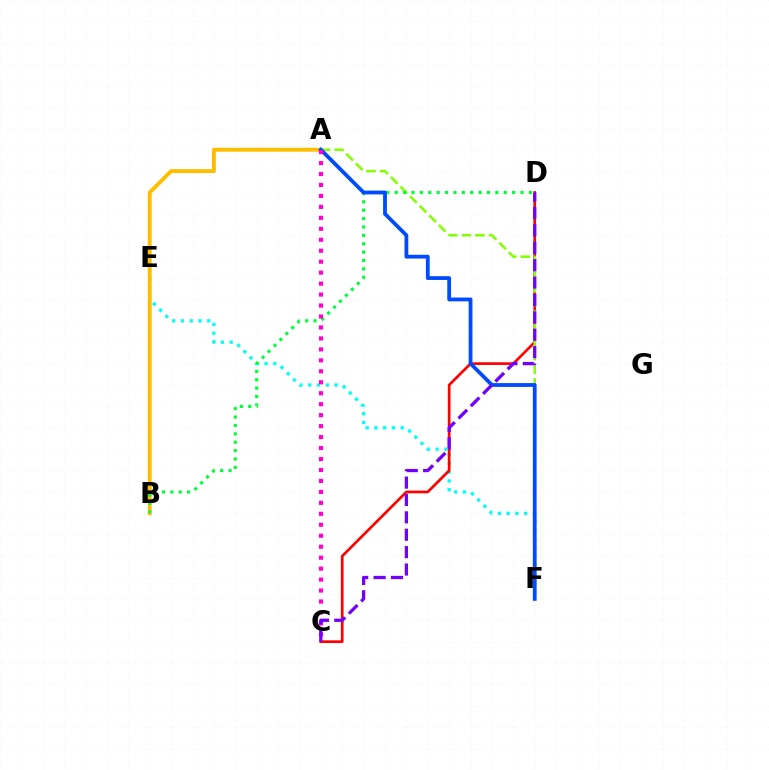{('E', 'F'): [{'color': '#00fff6', 'line_style': 'dotted', 'thickness': 2.38}], ('C', 'D'): [{'color': '#ff0000', 'line_style': 'solid', 'thickness': 1.95}, {'color': '#7200ff', 'line_style': 'dashed', 'thickness': 2.36}], ('A', 'B'): [{'color': '#ffbd00', 'line_style': 'solid', 'thickness': 2.8}], ('A', 'F'): [{'color': '#84ff00', 'line_style': 'dashed', 'thickness': 1.84}, {'color': '#004bff', 'line_style': 'solid', 'thickness': 2.74}], ('B', 'D'): [{'color': '#00ff39', 'line_style': 'dotted', 'thickness': 2.28}], ('A', 'C'): [{'color': '#ff00cf', 'line_style': 'dotted', 'thickness': 2.98}]}